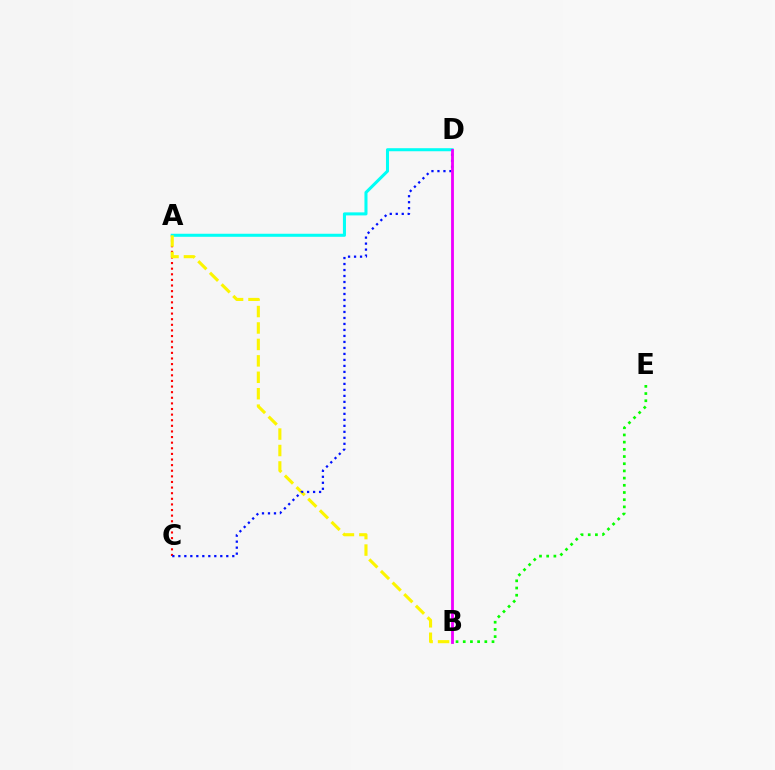{('A', 'C'): [{'color': '#ff0000', 'line_style': 'dotted', 'thickness': 1.53}], ('A', 'D'): [{'color': '#00fff6', 'line_style': 'solid', 'thickness': 2.19}], ('B', 'E'): [{'color': '#08ff00', 'line_style': 'dotted', 'thickness': 1.95}], ('A', 'B'): [{'color': '#fcf500', 'line_style': 'dashed', 'thickness': 2.23}], ('C', 'D'): [{'color': '#0010ff', 'line_style': 'dotted', 'thickness': 1.63}], ('B', 'D'): [{'color': '#ee00ff', 'line_style': 'solid', 'thickness': 2.03}]}